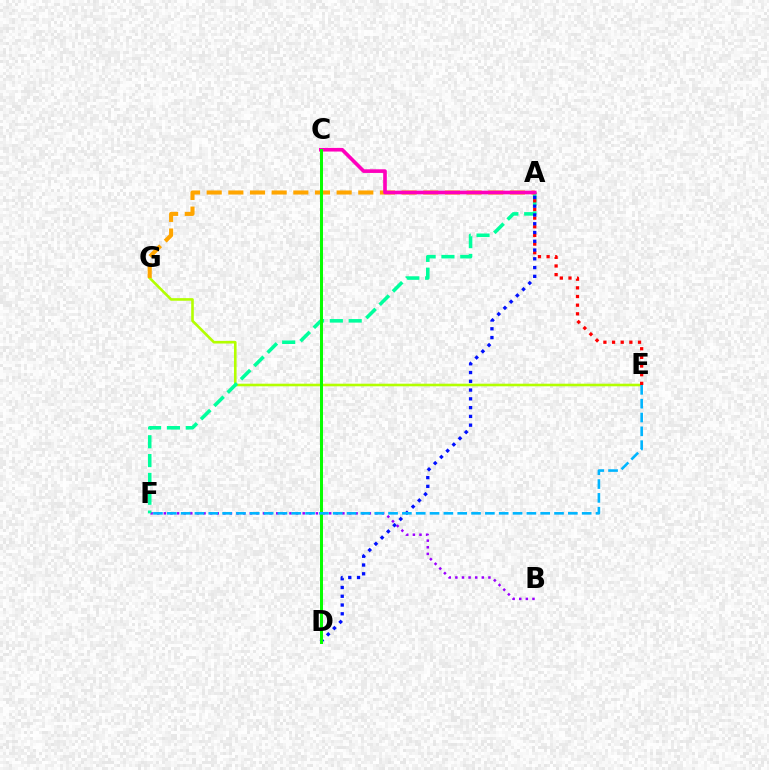{('E', 'G'): [{'color': '#b3ff00', 'line_style': 'solid', 'thickness': 1.87}], ('B', 'F'): [{'color': '#9b00ff', 'line_style': 'dotted', 'thickness': 1.8}], ('A', 'F'): [{'color': '#00ff9d', 'line_style': 'dashed', 'thickness': 2.56}], ('A', 'E'): [{'color': '#ff0000', 'line_style': 'dotted', 'thickness': 2.35}], ('A', 'G'): [{'color': '#ffa500', 'line_style': 'dashed', 'thickness': 2.94}], ('A', 'D'): [{'color': '#0010ff', 'line_style': 'dotted', 'thickness': 2.38}], ('A', 'C'): [{'color': '#ff00bd', 'line_style': 'solid', 'thickness': 2.62}], ('C', 'D'): [{'color': '#08ff00', 'line_style': 'solid', 'thickness': 2.16}], ('E', 'F'): [{'color': '#00b5ff', 'line_style': 'dashed', 'thickness': 1.88}]}